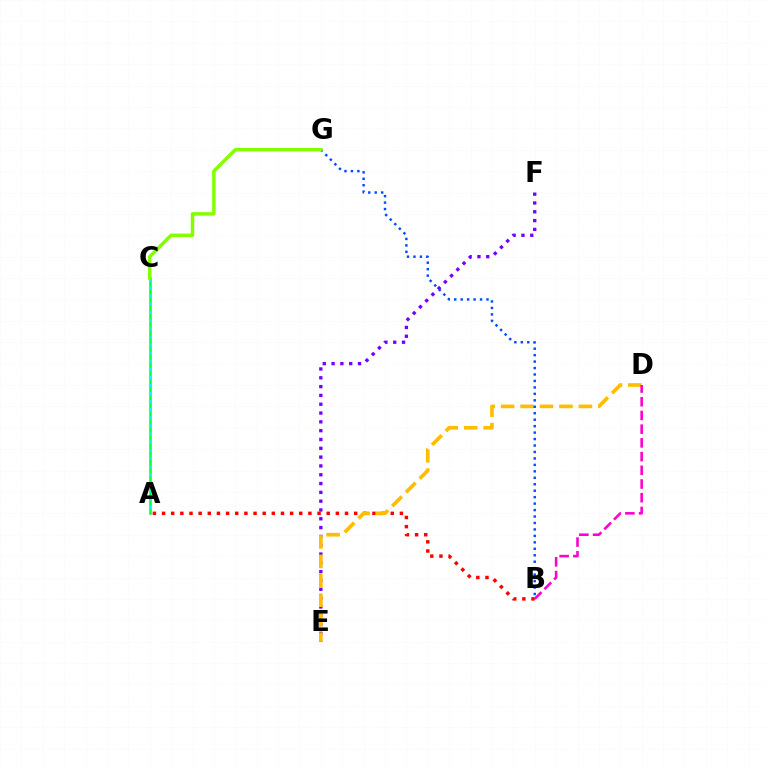{('E', 'F'): [{'color': '#7200ff', 'line_style': 'dotted', 'thickness': 2.39}], ('A', 'C'): [{'color': '#00ff39', 'line_style': 'solid', 'thickness': 1.8}, {'color': '#00fff6', 'line_style': 'dotted', 'thickness': 2.2}], ('A', 'B'): [{'color': '#ff0000', 'line_style': 'dotted', 'thickness': 2.49}], ('D', 'E'): [{'color': '#ffbd00', 'line_style': 'dashed', 'thickness': 2.64}], ('B', 'G'): [{'color': '#004bff', 'line_style': 'dotted', 'thickness': 1.75}], ('B', 'D'): [{'color': '#ff00cf', 'line_style': 'dashed', 'thickness': 1.86}], ('C', 'G'): [{'color': '#84ff00', 'line_style': 'solid', 'thickness': 2.51}]}